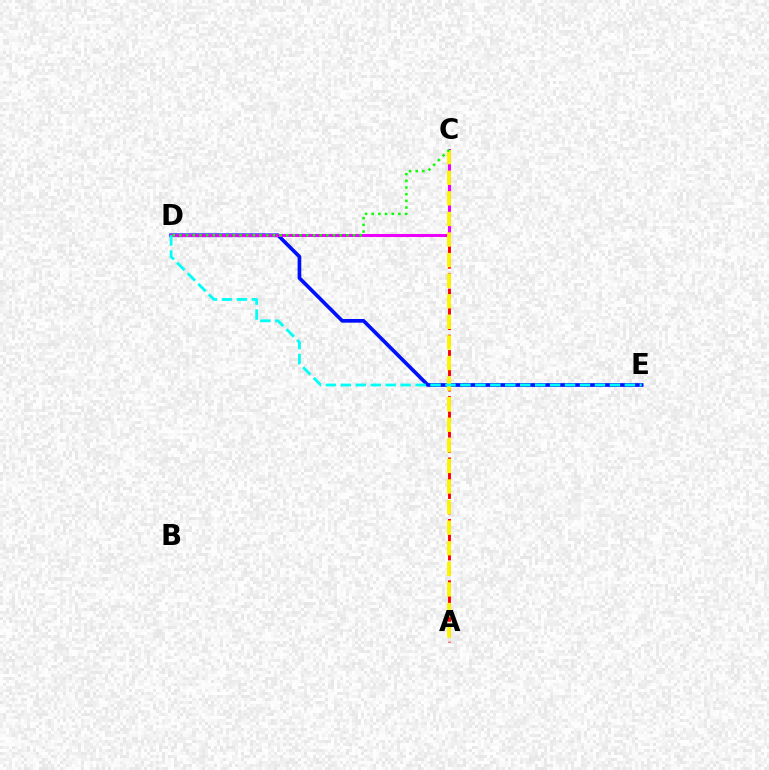{('D', 'E'): [{'color': '#0010ff', 'line_style': 'solid', 'thickness': 2.65}, {'color': '#00fff6', 'line_style': 'dashed', 'thickness': 2.03}], ('A', 'C'): [{'color': '#ff0000', 'line_style': 'dashed', 'thickness': 2.09}, {'color': '#fcf500', 'line_style': 'dashed', 'thickness': 2.8}], ('C', 'D'): [{'color': '#ee00ff', 'line_style': 'solid', 'thickness': 2.19}, {'color': '#08ff00', 'line_style': 'dotted', 'thickness': 1.81}]}